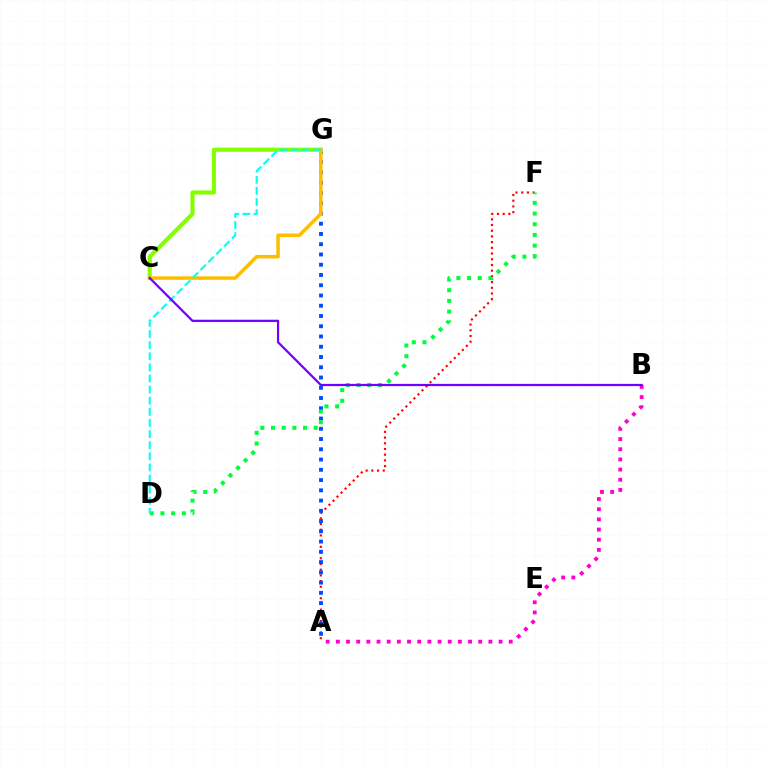{('A', 'F'): [{'color': '#ff0000', 'line_style': 'dotted', 'thickness': 1.55}], ('A', 'G'): [{'color': '#004bff', 'line_style': 'dotted', 'thickness': 2.79}], ('C', 'G'): [{'color': '#84ff00', 'line_style': 'solid', 'thickness': 2.96}, {'color': '#ffbd00', 'line_style': 'solid', 'thickness': 2.53}], ('A', 'B'): [{'color': '#ff00cf', 'line_style': 'dotted', 'thickness': 2.76}], ('D', 'F'): [{'color': '#00ff39', 'line_style': 'dotted', 'thickness': 2.9}], ('D', 'G'): [{'color': '#00fff6', 'line_style': 'dashed', 'thickness': 1.51}], ('B', 'C'): [{'color': '#7200ff', 'line_style': 'solid', 'thickness': 1.6}]}